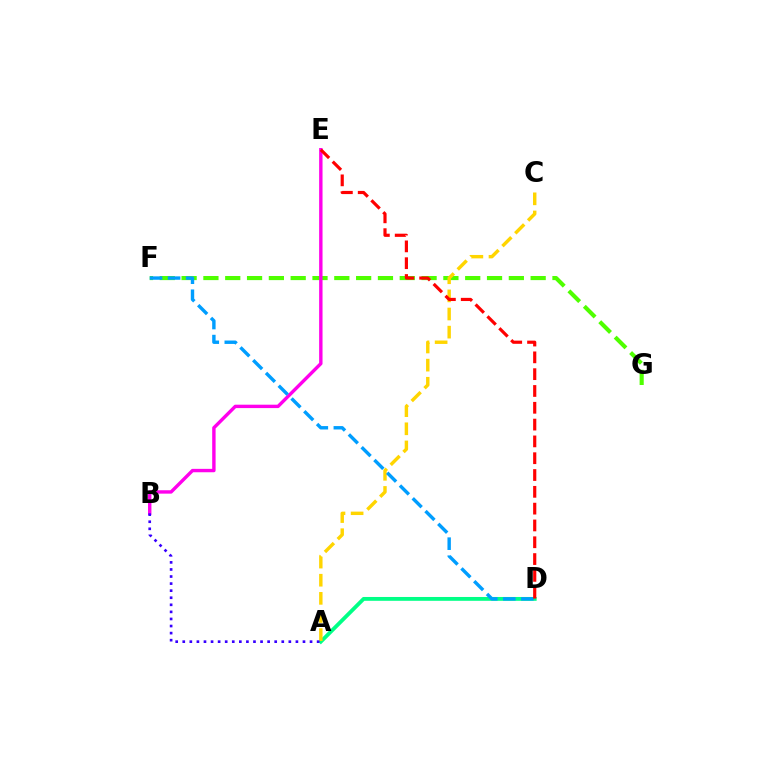{('F', 'G'): [{'color': '#4fff00', 'line_style': 'dashed', 'thickness': 2.96}], ('A', 'D'): [{'color': '#00ff86', 'line_style': 'solid', 'thickness': 2.76}], ('B', 'E'): [{'color': '#ff00ed', 'line_style': 'solid', 'thickness': 2.45}], ('A', 'C'): [{'color': '#ffd500', 'line_style': 'dashed', 'thickness': 2.46}], ('D', 'F'): [{'color': '#009eff', 'line_style': 'dashed', 'thickness': 2.45}], ('A', 'B'): [{'color': '#3700ff', 'line_style': 'dotted', 'thickness': 1.92}], ('D', 'E'): [{'color': '#ff0000', 'line_style': 'dashed', 'thickness': 2.28}]}